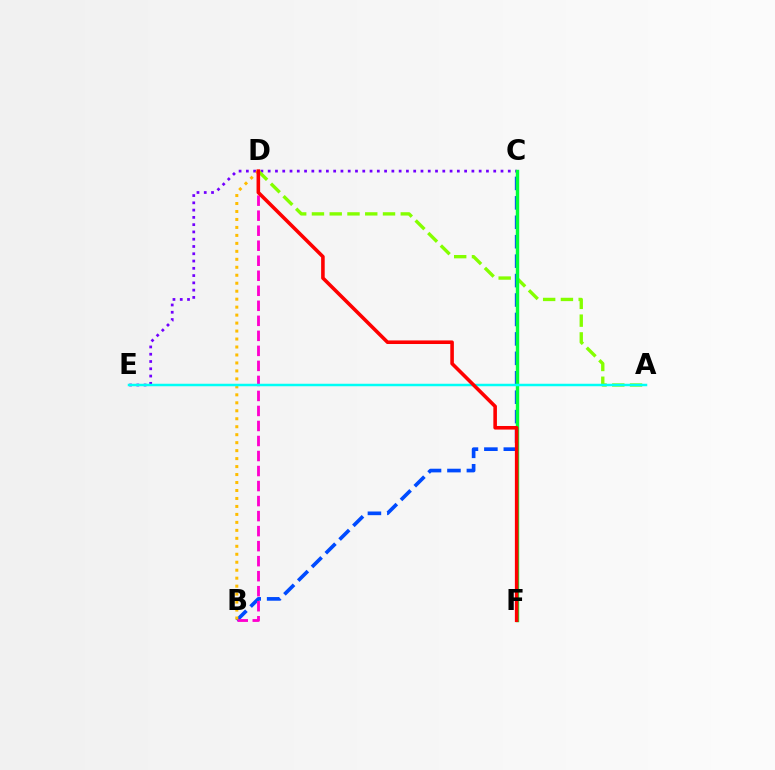{('C', 'E'): [{'color': '#7200ff', 'line_style': 'dotted', 'thickness': 1.98}], ('B', 'C'): [{'color': '#004bff', 'line_style': 'dashed', 'thickness': 2.64}], ('A', 'D'): [{'color': '#84ff00', 'line_style': 'dashed', 'thickness': 2.41}], ('B', 'D'): [{'color': '#ff00cf', 'line_style': 'dashed', 'thickness': 2.04}, {'color': '#ffbd00', 'line_style': 'dotted', 'thickness': 2.17}], ('C', 'F'): [{'color': '#00ff39', 'line_style': 'solid', 'thickness': 2.46}], ('A', 'E'): [{'color': '#00fff6', 'line_style': 'solid', 'thickness': 1.79}], ('D', 'F'): [{'color': '#ff0000', 'line_style': 'solid', 'thickness': 2.58}]}